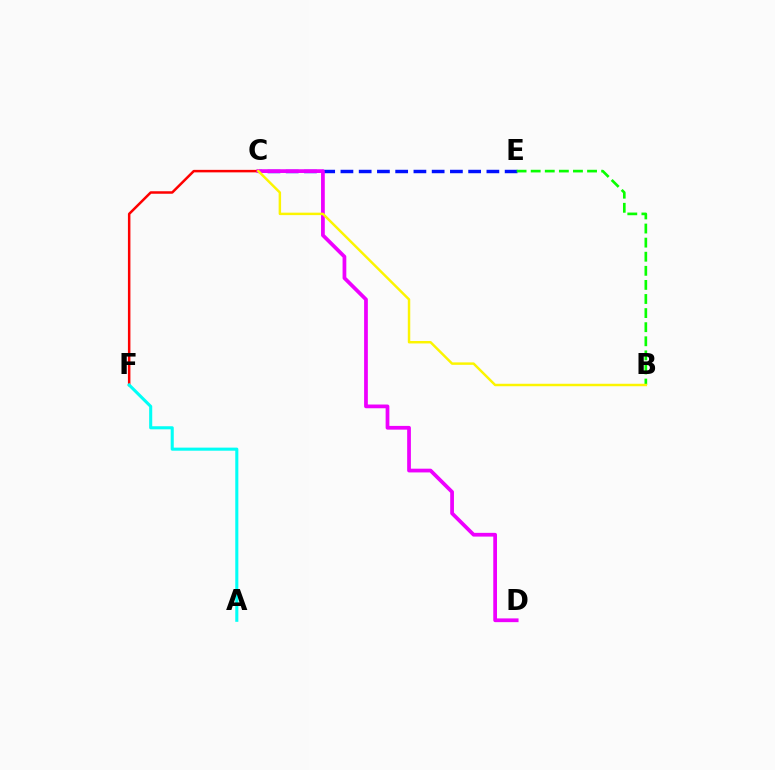{('C', 'E'): [{'color': '#0010ff', 'line_style': 'dashed', 'thickness': 2.48}], ('C', 'F'): [{'color': '#ff0000', 'line_style': 'solid', 'thickness': 1.8}], ('C', 'D'): [{'color': '#ee00ff', 'line_style': 'solid', 'thickness': 2.69}], ('B', 'E'): [{'color': '#08ff00', 'line_style': 'dashed', 'thickness': 1.91}], ('B', 'C'): [{'color': '#fcf500', 'line_style': 'solid', 'thickness': 1.77}], ('A', 'F'): [{'color': '#00fff6', 'line_style': 'solid', 'thickness': 2.21}]}